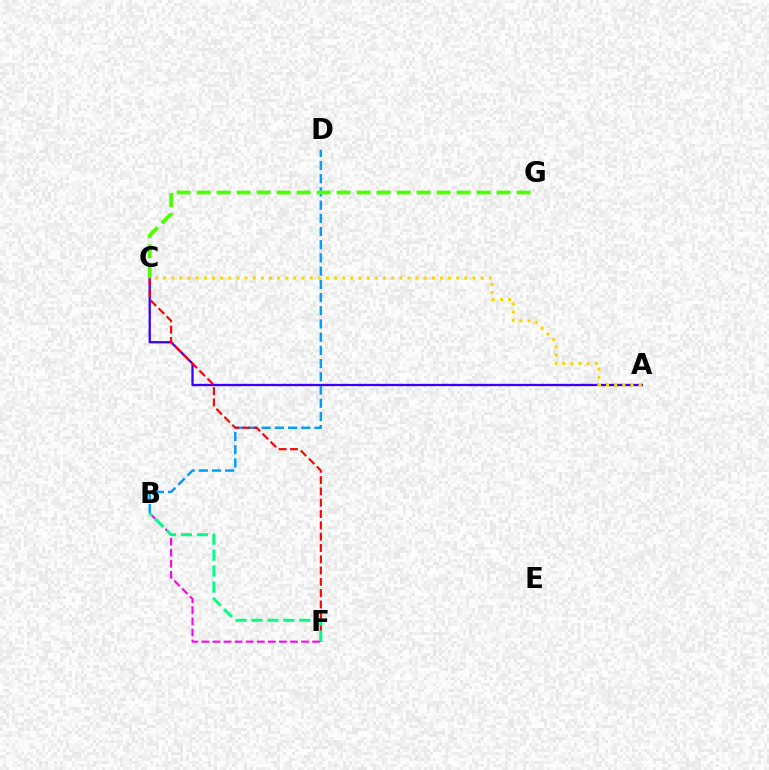{('B', 'D'): [{'color': '#009eff', 'line_style': 'dashed', 'thickness': 1.79}], ('B', 'F'): [{'color': '#ff00ed', 'line_style': 'dashed', 'thickness': 1.5}, {'color': '#00ff86', 'line_style': 'dashed', 'thickness': 2.17}], ('A', 'C'): [{'color': '#3700ff', 'line_style': 'solid', 'thickness': 1.65}, {'color': '#ffd500', 'line_style': 'dotted', 'thickness': 2.21}], ('C', 'F'): [{'color': '#ff0000', 'line_style': 'dashed', 'thickness': 1.54}], ('C', 'G'): [{'color': '#4fff00', 'line_style': 'dashed', 'thickness': 2.72}]}